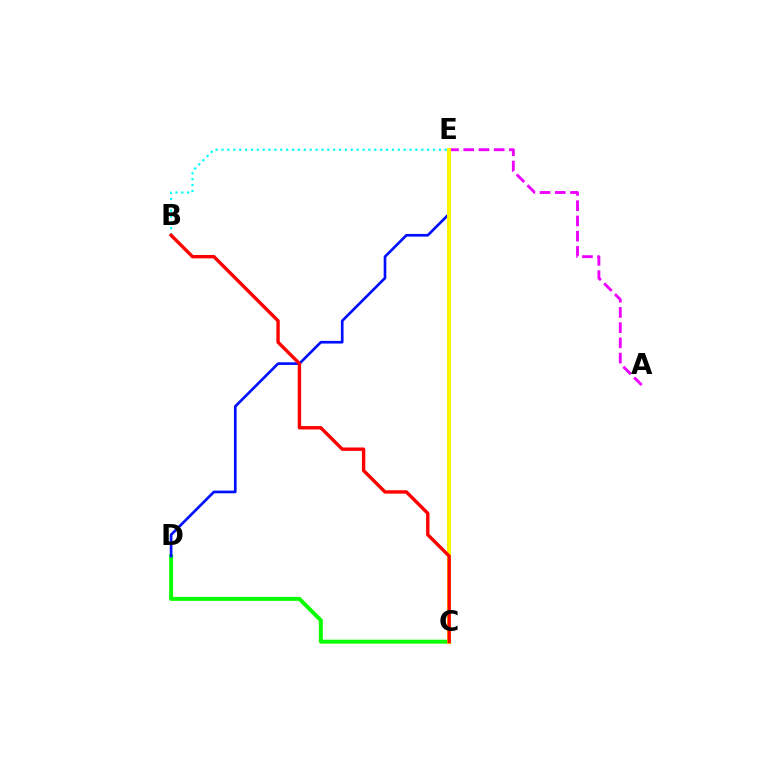{('B', 'E'): [{'color': '#00fff6', 'line_style': 'dotted', 'thickness': 1.6}], ('C', 'D'): [{'color': '#08ff00', 'line_style': 'solid', 'thickness': 2.84}], ('A', 'E'): [{'color': '#ee00ff', 'line_style': 'dashed', 'thickness': 2.07}], ('D', 'E'): [{'color': '#0010ff', 'line_style': 'solid', 'thickness': 1.92}], ('C', 'E'): [{'color': '#fcf500', 'line_style': 'solid', 'thickness': 2.86}], ('B', 'C'): [{'color': '#ff0000', 'line_style': 'solid', 'thickness': 2.43}]}